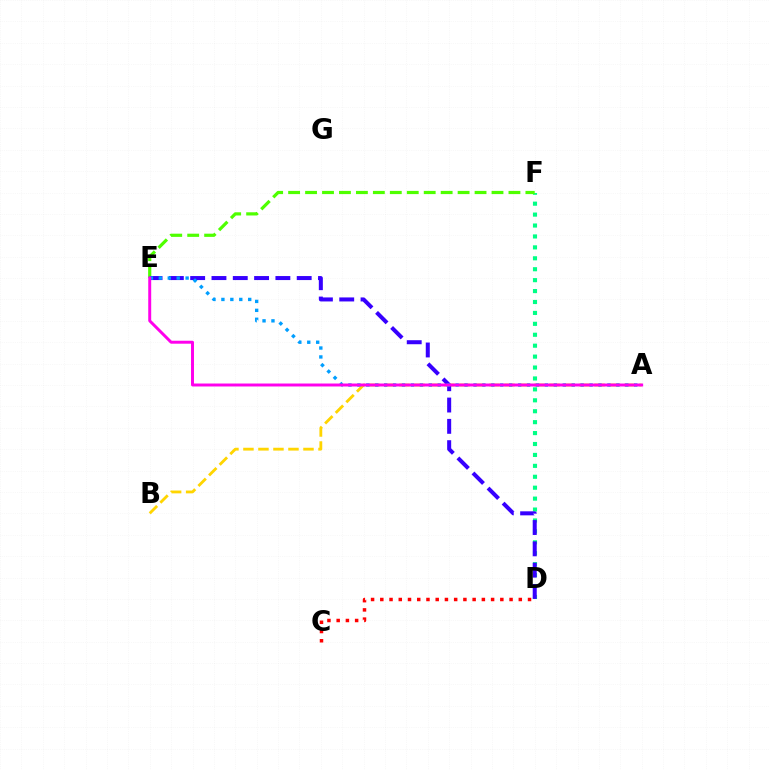{('D', 'F'): [{'color': '#00ff86', 'line_style': 'dotted', 'thickness': 2.97}], ('C', 'D'): [{'color': '#ff0000', 'line_style': 'dotted', 'thickness': 2.51}], ('A', 'B'): [{'color': '#ffd500', 'line_style': 'dashed', 'thickness': 2.04}], ('E', 'F'): [{'color': '#4fff00', 'line_style': 'dashed', 'thickness': 2.3}], ('D', 'E'): [{'color': '#3700ff', 'line_style': 'dashed', 'thickness': 2.89}], ('A', 'E'): [{'color': '#009eff', 'line_style': 'dotted', 'thickness': 2.43}, {'color': '#ff00ed', 'line_style': 'solid', 'thickness': 2.13}]}